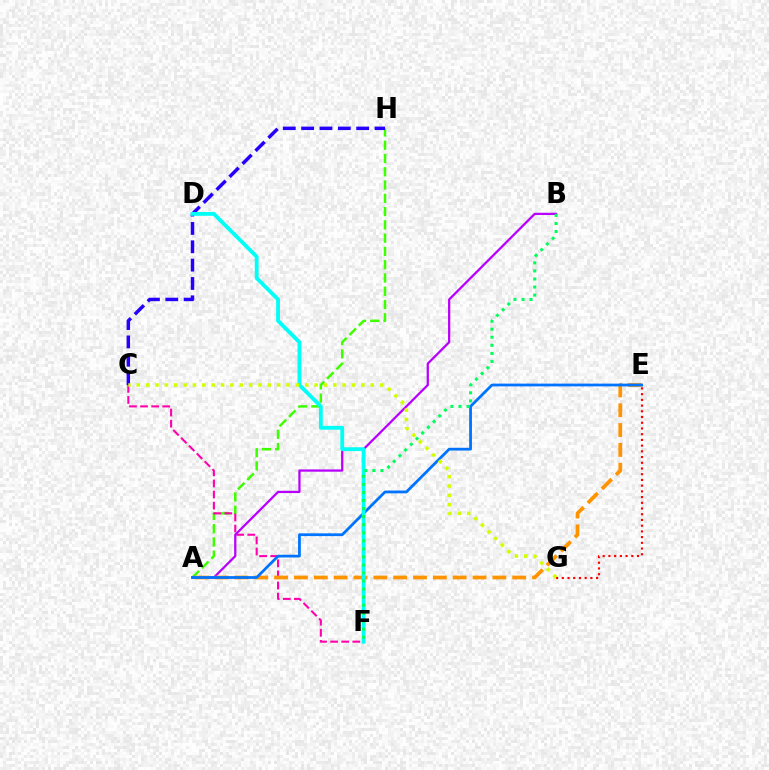{('A', 'H'): [{'color': '#3dff00', 'line_style': 'dashed', 'thickness': 1.8}], ('C', 'F'): [{'color': '#ff00ac', 'line_style': 'dashed', 'thickness': 1.51}], ('A', 'B'): [{'color': '#b900ff', 'line_style': 'solid', 'thickness': 1.62}], ('A', 'E'): [{'color': '#ff9400', 'line_style': 'dashed', 'thickness': 2.7}, {'color': '#0074ff', 'line_style': 'solid', 'thickness': 1.99}], ('E', 'G'): [{'color': '#ff0000', 'line_style': 'dotted', 'thickness': 1.55}], ('C', 'H'): [{'color': '#2500ff', 'line_style': 'dashed', 'thickness': 2.49}], ('D', 'F'): [{'color': '#00fff6', 'line_style': 'solid', 'thickness': 2.76}], ('C', 'G'): [{'color': '#d1ff00', 'line_style': 'dotted', 'thickness': 2.54}], ('B', 'F'): [{'color': '#00ff5c', 'line_style': 'dotted', 'thickness': 2.19}]}